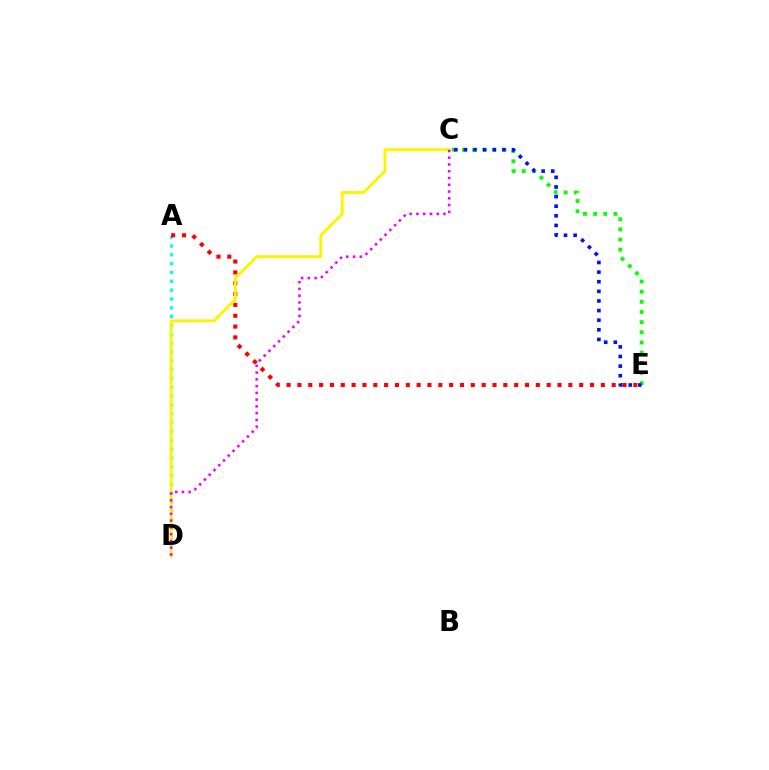{('C', 'E'): [{'color': '#08ff00', 'line_style': 'dotted', 'thickness': 2.76}, {'color': '#0010ff', 'line_style': 'dotted', 'thickness': 2.61}], ('A', 'D'): [{'color': '#00fff6', 'line_style': 'dotted', 'thickness': 2.4}], ('A', 'E'): [{'color': '#ff0000', 'line_style': 'dotted', 'thickness': 2.94}], ('C', 'D'): [{'color': '#fcf500', 'line_style': 'solid', 'thickness': 2.1}, {'color': '#ee00ff', 'line_style': 'dotted', 'thickness': 1.84}]}